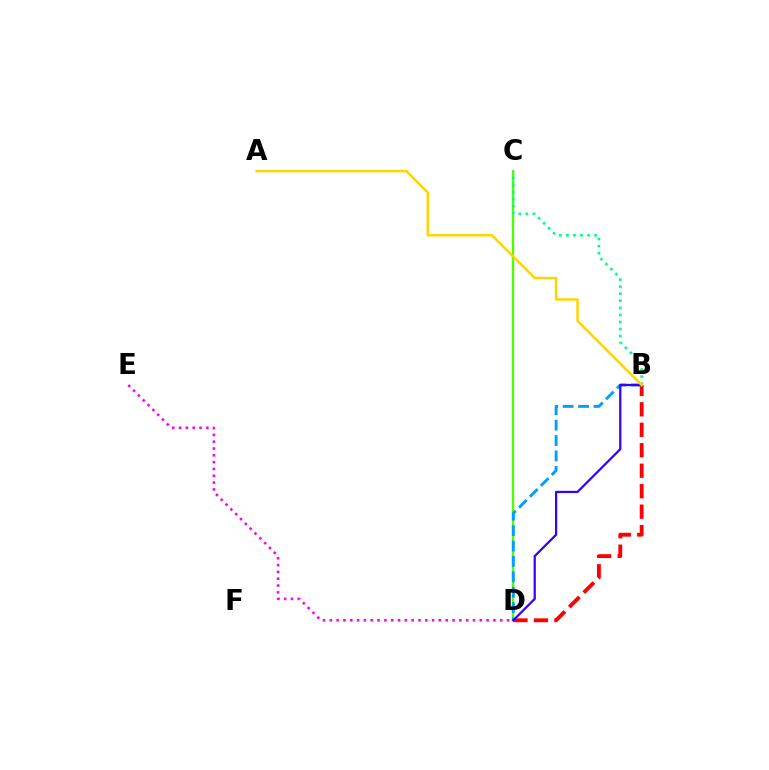{('C', 'D'): [{'color': '#4fff00', 'line_style': 'solid', 'thickness': 1.71}], ('B', 'D'): [{'color': '#ff0000', 'line_style': 'dashed', 'thickness': 2.78}, {'color': '#009eff', 'line_style': 'dashed', 'thickness': 2.09}, {'color': '#3700ff', 'line_style': 'solid', 'thickness': 1.61}], ('B', 'C'): [{'color': '#00ff86', 'line_style': 'dotted', 'thickness': 1.92}], ('D', 'E'): [{'color': '#ff00ed', 'line_style': 'dotted', 'thickness': 1.85}], ('A', 'B'): [{'color': '#ffd500', 'line_style': 'solid', 'thickness': 1.78}]}